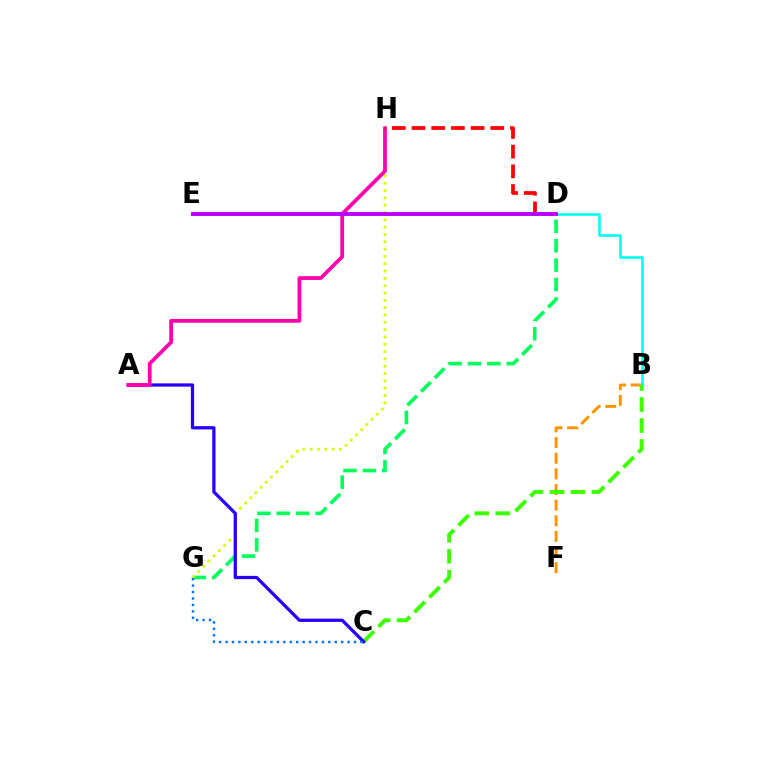{('B', 'F'): [{'color': '#ff9400', 'line_style': 'dashed', 'thickness': 2.12}], ('D', 'G'): [{'color': '#00ff5c', 'line_style': 'dashed', 'thickness': 2.63}], ('G', 'H'): [{'color': '#d1ff00', 'line_style': 'dotted', 'thickness': 1.99}], ('B', 'D'): [{'color': '#00fff6', 'line_style': 'solid', 'thickness': 1.88}], ('B', 'C'): [{'color': '#3dff00', 'line_style': 'dashed', 'thickness': 2.85}], ('A', 'C'): [{'color': '#2500ff', 'line_style': 'solid', 'thickness': 2.34}], ('C', 'G'): [{'color': '#0074ff', 'line_style': 'dotted', 'thickness': 1.75}], ('A', 'H'): [{'color': '#ff00ac', 'line_style': 'solid', 'thickness': 2.69}], ('D', 'H'): [{'color': '#ff0000', 'line_style': 'dashed', 'thickness': 2.68}], ('D', 'E'): [{'color': '#b900ff', 'line_style': 'solid', 'thickness': 2.8}]}